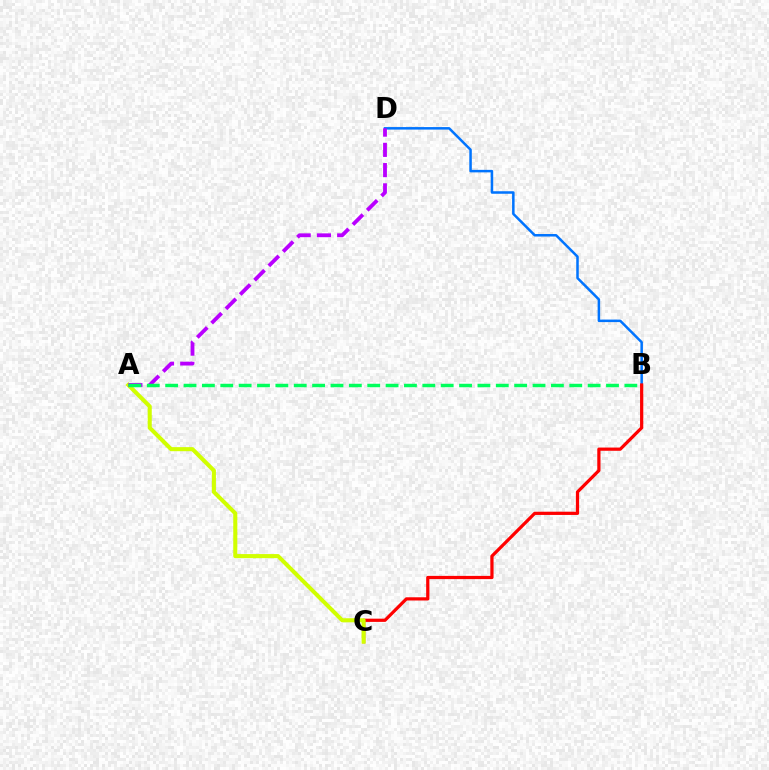{('B', 'D'): [{'color': '#0074ff', 'line_style': 'solid', 'thickness': 1.81}], ('B', 'C'): [{'color': '#ff0000', 'line_style': 'solid', 'thickness': 2.32}], ('A', 'C'): [{'color': '#d1ff00', 'line_style': 'solid', 'thickness': 2.93}], ('A', 'D'): [{'color': '#b900ff', 'line_style': 'dashed', 'thickness': 2.75}], ('A', 'B'): [{'color': '#00ff5c', 'line_style': 'dashed', 'thickness': 2.5}]}